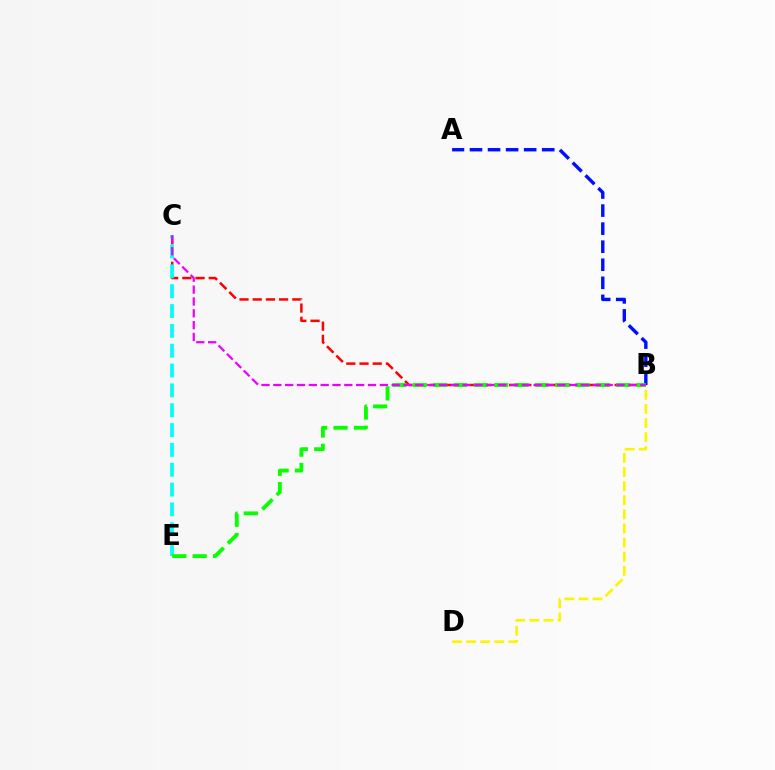{('B', 'C'): [{'color': '#ff0000', 'line_style': 'dashed', 'thickness': 1.79}, {'color': '#ee00ff', 'line_style': 'dashed', 'thickness': 1.61}], ('C', 'E'): [{'color': '#00fff6', 'line_style': 'dashed', 'thickness': 2.69}], ('A', 'B'): [{'color': '#0010ff', 'line_style': 'dashed', 'thickness': 2.45}], ('B', 'E'): [{'color': '#08ff00', 'line_style': 'dashed', 'thickness': 2.76}], ('B', 'D'): [{'color': '#fcf500', 'line_style': 'dashed', 'thickness': 1.92}]}